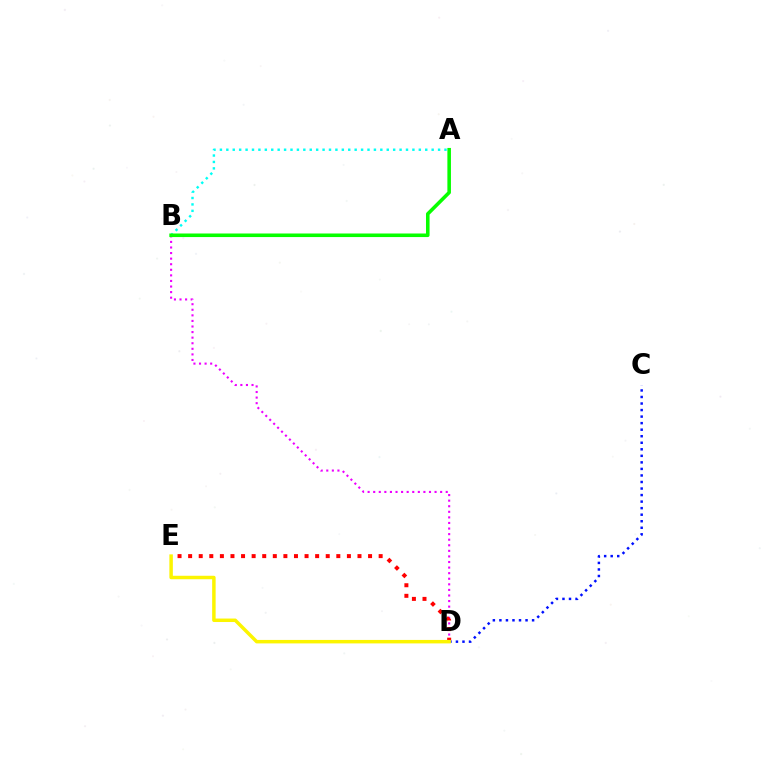{('A', 'B'): [{'color': '#00fff6', 'line_style': 'dotted', 'thickness': 1.74}, {'color': '#08ff00', 'line_style': 'solid', 'thickness': 2.57}], ('B', 'D'): [{'color': '#ee00ff', 'line_style': 'dotted', 'thickness': 1.52}], ('D', 'E'): [{'color': '#ff0000', 'line_style': 'dotted', 'thickness': 2.88}, {'color': '#fcf500', 'line_style': 'solid', 'thickness': 2.5}], ('C', 'D'): [{'color': '#0010ff', 'line_style': 'dotted', 'thickness': 1.78}]}